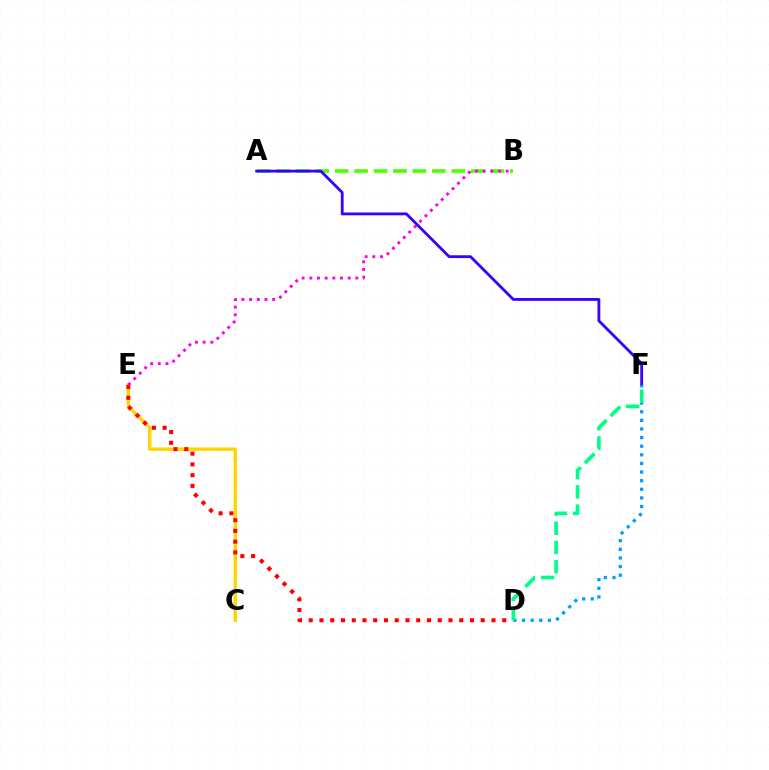{('C', 'E'): [{'color': '#ffd500', 'line_style': 'solid', 'thickness': 2.47}], ('D', 'E'): [{'color': '#ff0000', 'line_style': 'dotted', 'thickness': 2.92}], ('A', 'B'): [{'color': '#4fff00', 'line_style': 'dashed', 'thickness': 2.64}], ('B', 'E'): [{'color': '#ff00ed', 'line_style': 'dotted', 'thickness': 2.08}], ('A', 'F'): [{'color': '#3700ff', 'line_style': 'solid', 'thickness': 2.02}], ('D', 'F'): [{'color': '#009eff', 'line_style': 'dotted', 'thickness': 2.34}, {'color': '#00ff86', 'line_style': 'dashed', 'thickness': 2.62}]}